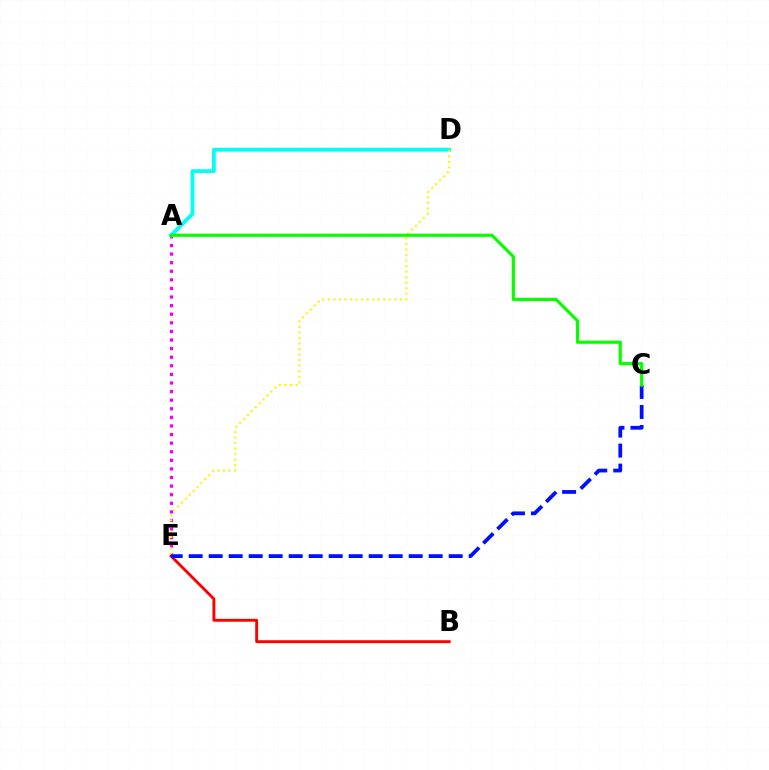{('A', 'E'): [{'color': '#ee00ff', 'line_style': 'dotted', 'thickness': 2.34}], ('A', 'D'): [{'color': '#00fff6', 'line_style': 'solid', 'thickness': 2.72}], ('B', 'E'): [{'color': '#ff0000', 'line_style': 'solid', 'thickness': 2.08}], ('D', 'E'): [{'color': '#fcf500', 'line_style': 'dotted', 'thickness': 1.51}], ('C', 'E'): [{'color': '#0010ff', 'line_style': 'dashed', 'thickness': 2.72}], ('A', 'C'): [{'color': '#08ff00', 'line_style': 'solid', 'thickness': 2.28}]}